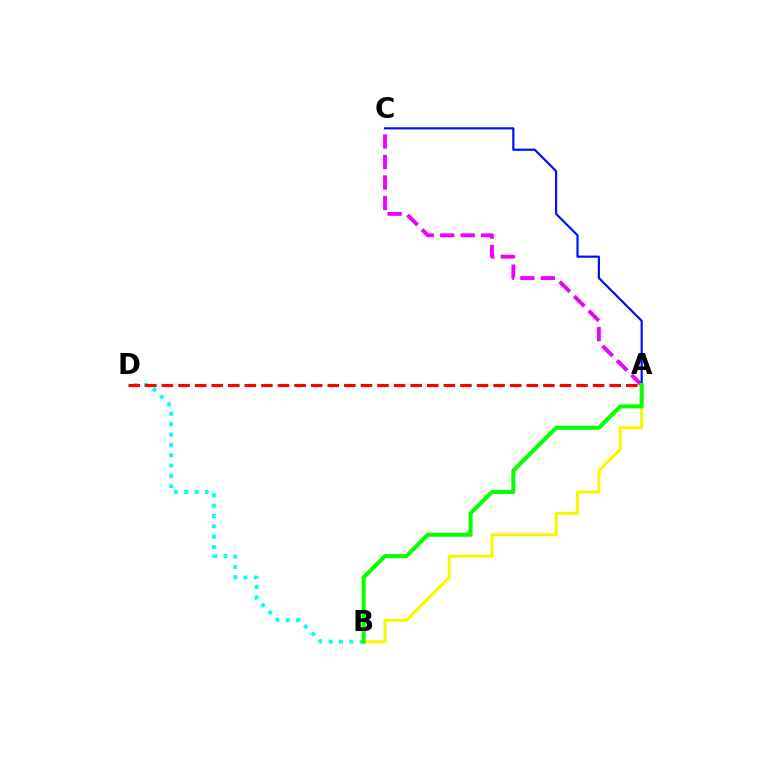{('A', 'C'): [{'color': '#ee00ff', 'line_style': 'dashed', 'thickness': 2.78}, {'color': '#0010ff', 'line_style': 'solid', 'thickness': 1.57}], ('B', 'D'): [{'color': '#00fff6', 'line_style': 'dotted', 'thickness': 2.81}], ('A', 'B'): [{'color': '#fcf500', 'line_style': 'solid', 'thickness': 2.16}, {'color': '#08ff00', 'line_style': 'solid', 'thickness': 2.91}], ('A', 'D'): [{'color': '#ff0000', 'line_style': 'dashed', 'thickness': 2.25}]}